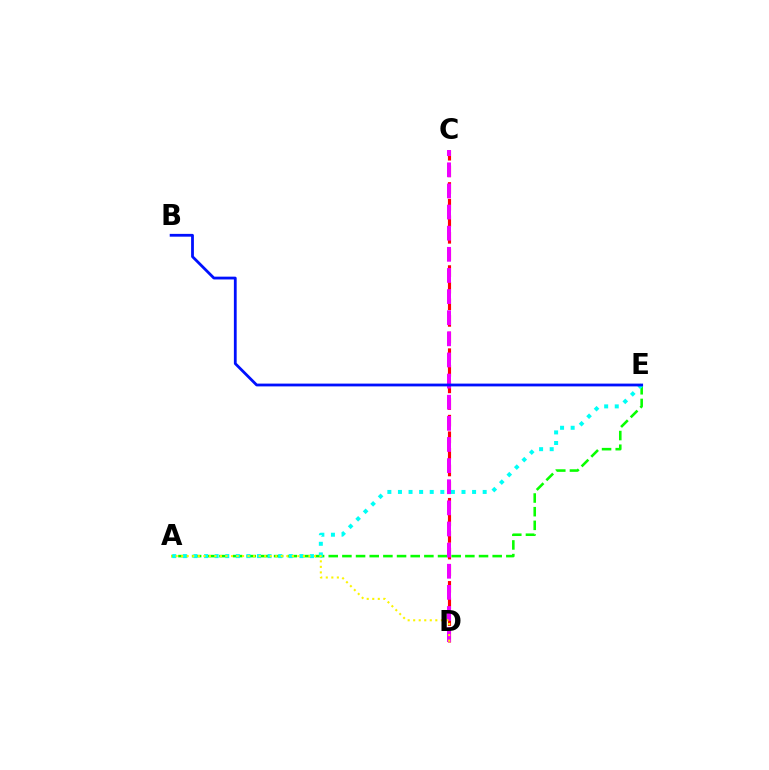{('C', 'D'): [{'color': '#ff0000', 'line_style': 'dashed', 'thickness': 2.26}, {'color': '#ee00ff', 'line_style': 'dashed', 'thickness': 2.87}], ('A', 'E'): [{'color': '#08ff00', 'line_style': 'dashed', 'thickness': 1.86}, {'color': '#00fff6', 'line_style': 'dotted', 'thickness': 2.88}], ('B', 'E'): [{'color': '#0010ff', 'line_style': 'solid', 'thickness': 2.01}], ('A', 'D'): [{'color': '#fcf500', 'line_style': 'dotted', 'thickness': 1.5}]}